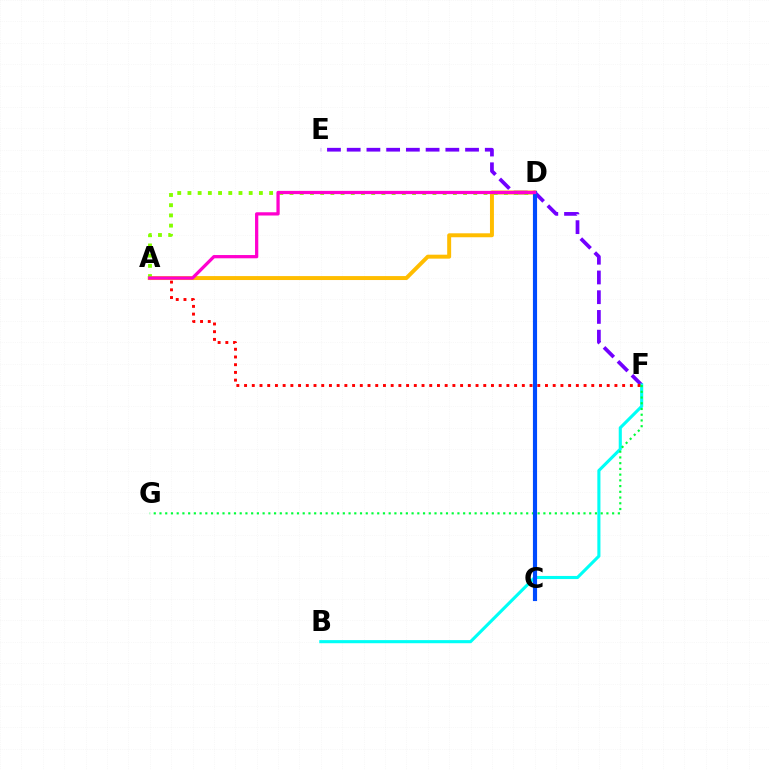{('E', 'F'): [{'color': '#7200ff', 'line_style': 'dashed', 'thickness': 2.68}], ('B', 'F'): [{'color': '#00fff6', 'line_style': 'solid', 'thickness': 2.24}], ('A', 'F'): [{'color': '#ff0000', 'line_style': 'dotted', 'thickness': 2.1}], ('F', 'G'): [{'color': '#00ff39', 'line_style': 'dotted', 'thickness': 1.56}], ('A', 'D'): [{'color': '#ffbd00', 'line_style': 'solid', 'thickness': 2.85}, {'color': '#84ff00', 'line_style': 'dotted', 'thickness': 2.77}, {'color': '#ff00cf', 'line_style': 'solid', 'thickness': 2.34}], ('C', 'D'): [{'color': '#004bff', 'line_style': 'solid', 'thickness': 2.98}]}